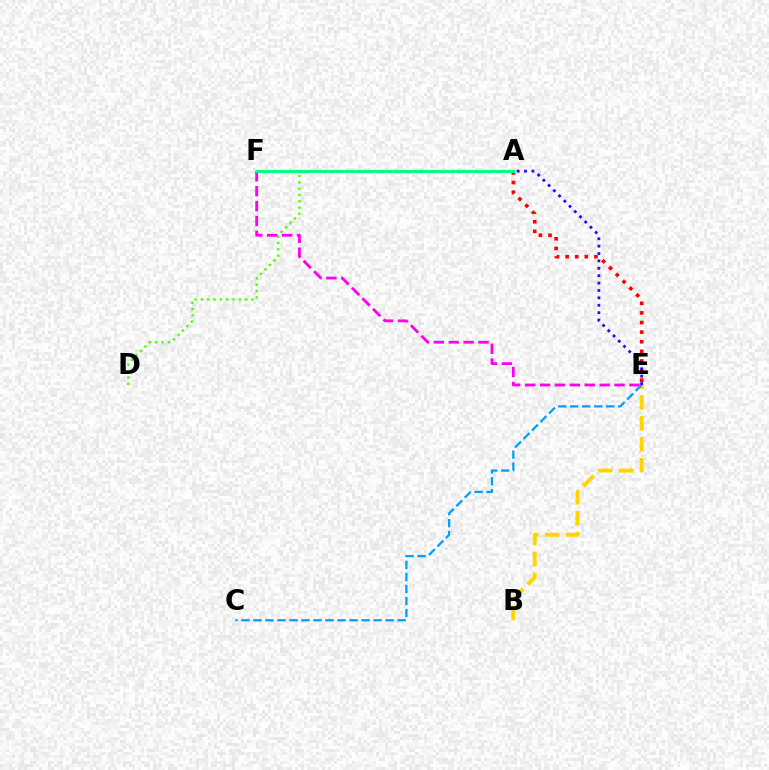{('B', 'E'): [{'color': '#ffd500', 'line_style': 'dashed', 'thickness': 2.84}], ('A', 'E'): [{'color': '#ff0000', 'line_style': 'dotted', 'thickness': 2.61}, {'color': '#3700ff', 'line_style': 'dotted', 'thickness': 2.01}], ('C', 'E'): [{'color': '#009eff', 'line_style': 'dashed', 'thickness': 1.63}], ('A', 'D'): [{'color': '#4fff00', 'line_style': 'dotted', 'thickness': 1.72}], ('E', 'F'): [{'color': '#ff00ed', 'line_style': 'dashed', 'thickness': 2.02}], ('A', 'F'): [{'color': '#00ff86', 'line_style': 'solid', 'thickness': 2.19}]}